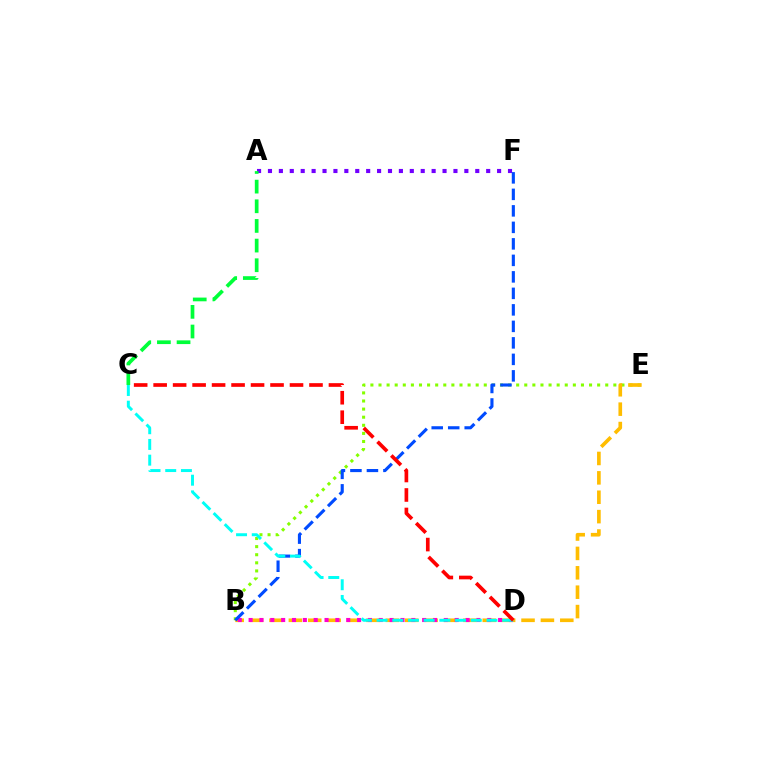{('B', 'E'): [{'color': '#84ff00', 'line_style': 'dotted', 'thickness': 2.2}, {'color': '#ffbd00', 'line_style': 'dashed', 'thickness': 2.63}], ('A', 'F'): [{'color': '#7200ff', 'line_style': 'dotted', 'thickness': 2.96}], ('A', 'C'): [{'color': '#00ff39', 'line_style': 'dashed', 'thickness': 2.67}], ('B', 'D'): [{'color': '#ff00cf', 'line_style': 'dotted', 'thickness': 2.95}], ('B', 'F'): [{'color': '#004bff', 'line_style': 'dashed', 'thickness': 2.24}], ('C', 'D'): [{'color': '#00fff6', 'line_style': 'dashed', 'thickness': 2.13}, {'color': '#ff0000', 'line_style': 'dashed', 'thickness': 2.65}]}